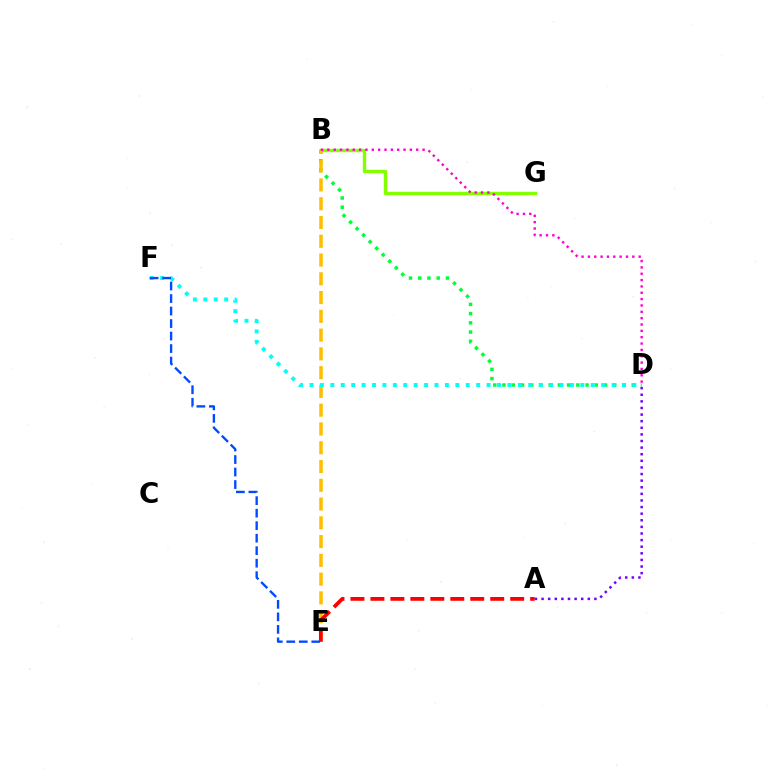{('B', 'G'): [{'color': '#84ff00', 'line_style': 'solid', 'thickness': 2.44}], ('B', 'D'): [{'color': '#00ff39', 'line_style': 'dotted', 'thickness': 2.51}, {'color': '#ff00cf', 'line_style': 'dotted', 'thickness': 1.72}], ('B', 'E'): [{'color': '#ffbd00', 'line_style': 'dashed', 'thickness': 2.55}], ('D', 'F'): [{'color': '#00fff6', 'line_style': 'dotted', 'thickness': 2.83}], ('A', 'E'): [{'color': '#ff0000', 'line_style': 'dashed', 'thickness': 2.71}], ('E', 'F'): [{'color': '#004bff', 'line_style': 'dashed', 'thickness': 1.7}], ('A', 'D'): [{'color': '#7200ff', 'line_style': 'dotted', 'thickness': 1.79}]}